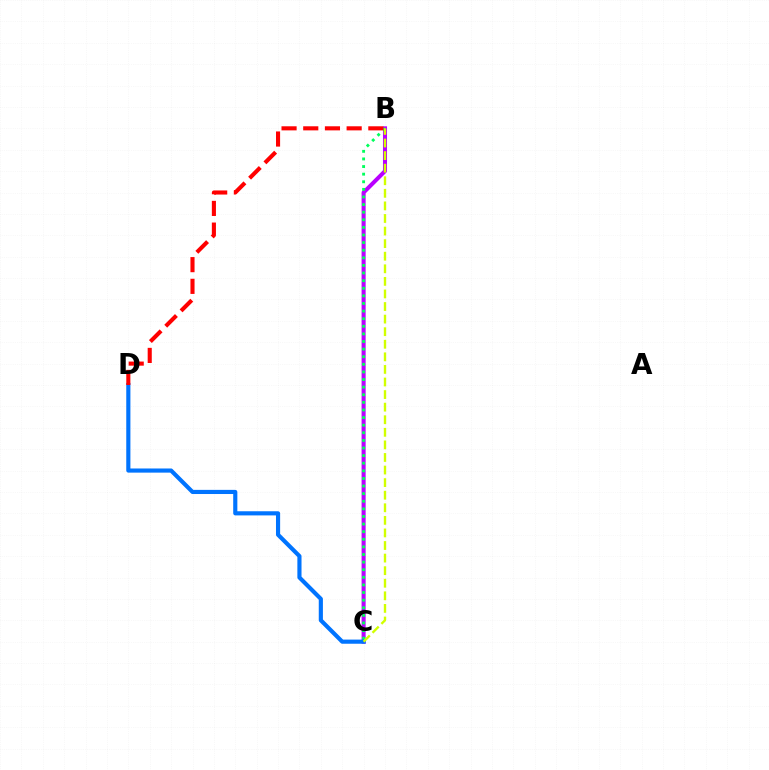{('B', 'C'): [{'color': '#b900ff', 'line_style': 'solid', 'thickness': 2.91}, {'color': '#00ff5c', 'line_style': 'dotted', 'thickness': 2.07}, {'color': '#d1ff00', 'line_style': 'dashed', 'thickness': 1.71}], ('C', 'D'): [{'color': '#0074ff', 'line_style': 'solid', 'thickness': 2.98}], ('B', 'D'): [{'color': '#ff0000', 'line_style': 'dashed', 'thickness': 2.95}]}